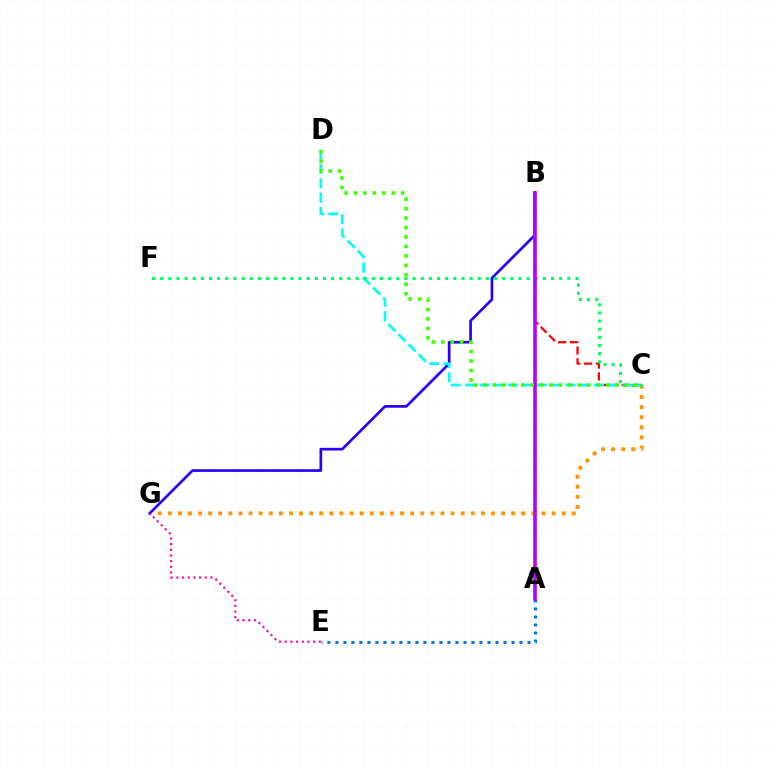{('C', 'G'): [{'color': '#ff9400', 'line_style': 'dotted', 'thickness': 2.74}], ('A', 'B'): [{'color': '#d1ff00', 'line_style': 'solid', 'thickness': 2.63}, {'color': '#b900ff', 'line_style': 'solid', 'thickness': 2.56}], ('B', 'G'): [{'color': '#2500ff', 'line_style': 'solid', 'thickness': 1.93}], ('B', 'C'): [{'color': '#ff0000', 'line_style': 'dashed', 'thickness': 1.6}], ('C', 'D'): [{'color': '#00fff6', 'line_style': 'dashed', 'thickness': 1.95}, {'color': '#3dff00', 'line_style': 'dotted', 'thickness': 2.57}], ('E', 'G'): [{'color': '#ff00ac', 'line_style': 'dotted', 'thickness': 1.54}], ('A', 'E'): [{'color': '#0074ff', 'line_style': 'dotted', 'thickness': 2.17}], ('C', 'F'): [{'color': '#00ff5c', 'line_style': 'dotted', 'thickness': 2.21}]}